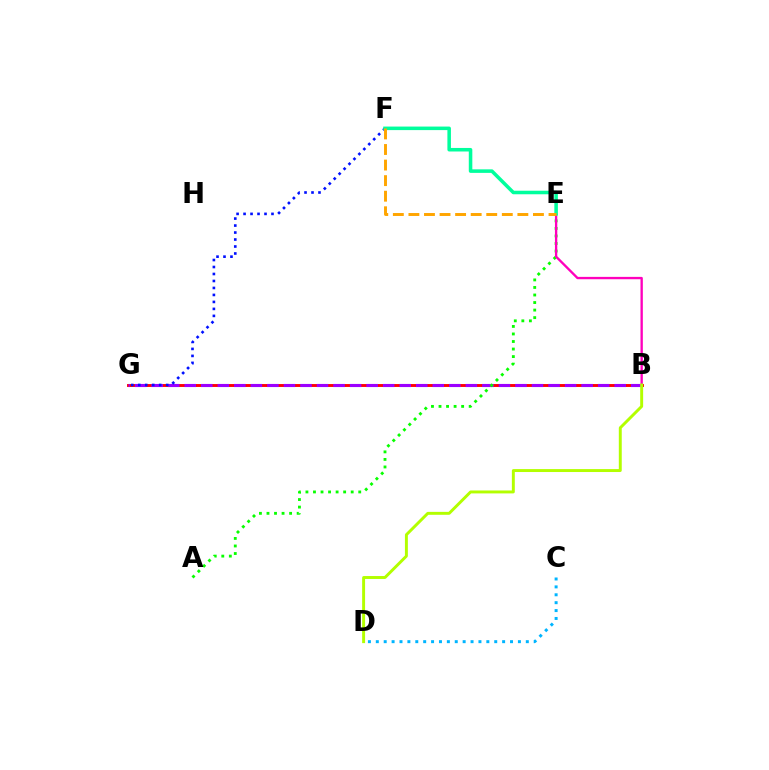{('B', 'G'): [{'color': '#ff0000', 'line_style': 'solid', 'thickness': 2.09}, {'color': '#9b00ff', 'line_style': 'dashed', 'thickness': 2.25}], ('F', 'G'): [{'color': '#0010ff', 'line_style': 'dotted', 'thickness': 1.9}], ('A', 'E'): [{'color': '#08ff00', 'line_style': 'dotted', 'thickness': 2.05}], ('B', 'E'): [{'color': '#ff00bd', 'line_style': 'solid', 'thickness': 1.69}], ('E', 'F'): [{'color': '#00ff9d', 'line_style': 'solid', 'thickness': 2.55}, {'color': '#ffa500', 'line_style': 'dashed', 'thickness': 2.11}], ('B', 'D'): [{'color': '#b3ff00', 'line_style': 'solid', 'thickness': 2.11}], ('C', 'D'): [{'color': '#00b5ff', 'line_style': 'dotted', 'thickness': 2.15}]}